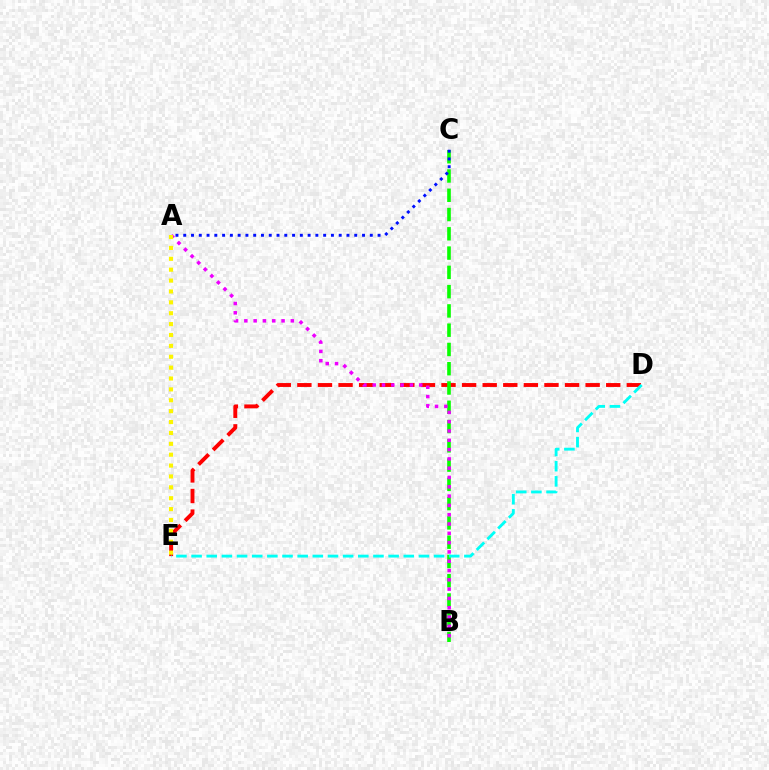{('D', 'E'): [{'color': '#ff0000', 'line_style': 'dashed', 'thickness': 2.8}, {'color': '#00fff6', 'line_style': 'dashed', 'thickness': 2.06}], ('B', 'C'): [{'color': '#08ff00', 'line_style': 'dashed', 'thickness': 2.62}], ('A', 'C'): [{'color': '#0010ff', 'line_style': 'dotted', 'thickness': 2.11}], ('A', 'B'): [{'color': '#ee00ff', 'line_style': 'dotted', 'thickness': 2.53}], ('A', 'E'): [{'color': '#fcf500', 'line_style': 'dotted', 'thickness': 2.96}]}